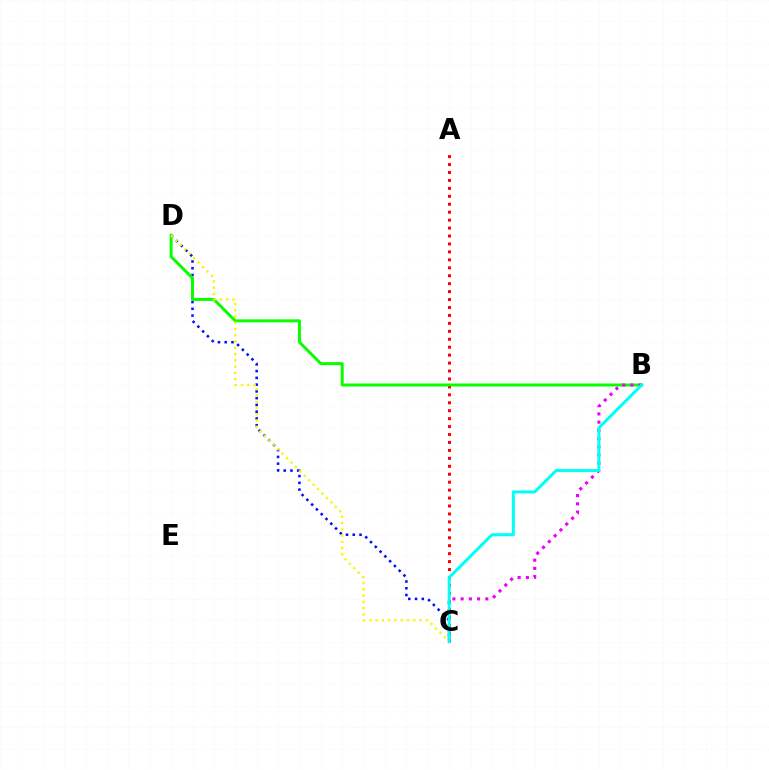{('A', 'C'): [{'color': '#ff0000', 'line_style': 'dotted', 'thickness': 2.16}], ('C', 'D'): [{'color': '#0010ff', 'line_style': 'dotted', 'thickness': 1.84}, {'color': '#fcf500', 'line_style': 'dotted', 'thickness': 1.7}], ('B', 'D'): [{'color': '#08ff00', 'line_style': 'solid', 'thickness': 2.15}], ('B', 'C'): [{'color': '#ee00ff', 'line_style': 'dotted', 'thickness': 2.24}, {'color': '#00fff6', 'line_style': 'solid', 'thickness': 2.15}]}